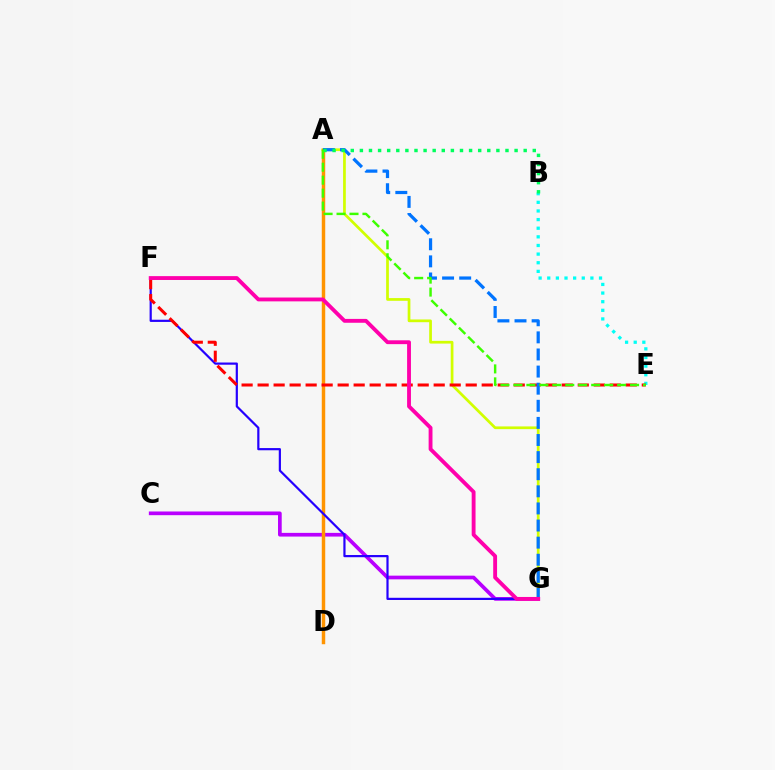{('A', 'G'): [{'color': '#d1ff00', 'line_style': 'solid', 'thickness': 1.96}, {'color': '#0074ff', 'line_style': 'dashed', 'thickness': 2.32}], ('C', 'G'): [{'color': '#b900ff', 'line_style': 'solid', 'thickness': 2.66}], ('A', 'D'): [{'color': '#ff9400', 'line_style': 'solid', 'thickness': 2.49}], ('B', 'E'): [{'color': '#00fff6', 'line_style': 'dotted', 'thickness': 2.34}], ('F', 'G'): [{'color': '#2500ff', 'line_style': 'solid', 'thickness': 1.58}, {'color': '#ff00ac', 'line_style': 'solid', 'thickness': 2.77}], ('E', 'F'): [{'color': '#ff0000', 'line_style': 'dashed', 'thickness': 2.17}], ('A', 'B'): [{'color': '#00ff5c', 'line_style': 'dotted', 'thickness': 2.47}], ('A', 'E'): [{'color': '#3dff00', 'line_style': 'dashed', 'thickness': 1.76}]}